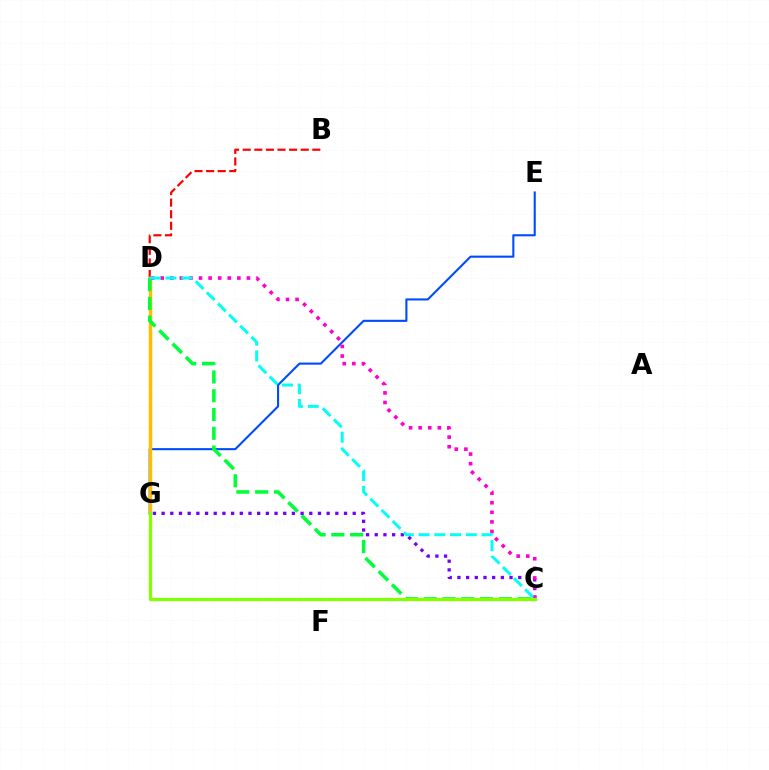{('E', 'G'): [{'color': '#004bff', 'line_style': 'solid', 'thickness': 1.51}], ('B', 'D'): [{'color': '#ff0000', 'line_style': 'dashed', 'thickness': 1.58}], ('D', 'G'): [{'color': '#ffbd00', 'line_style': 'solid', 'thickness': 2.5}], ('C', 'D'): [{'color': '#00ff39', 'line_style': 'dashed', 'thickness': 2.55}, {'color': '#ff00cf', 'line_style': 'dotted', 'thickness': 2.6}, {'color': '#00fff6', 'line_style': 'dashed', 'thickness': 2.14}], ('C', 'G'): [{'color': '#7200ff', 'line_style': 'dotted', 'thickness': 2.36}, {'color': '#84ff00', 'line_style': 'solid', 'thickness': 2.36}]}